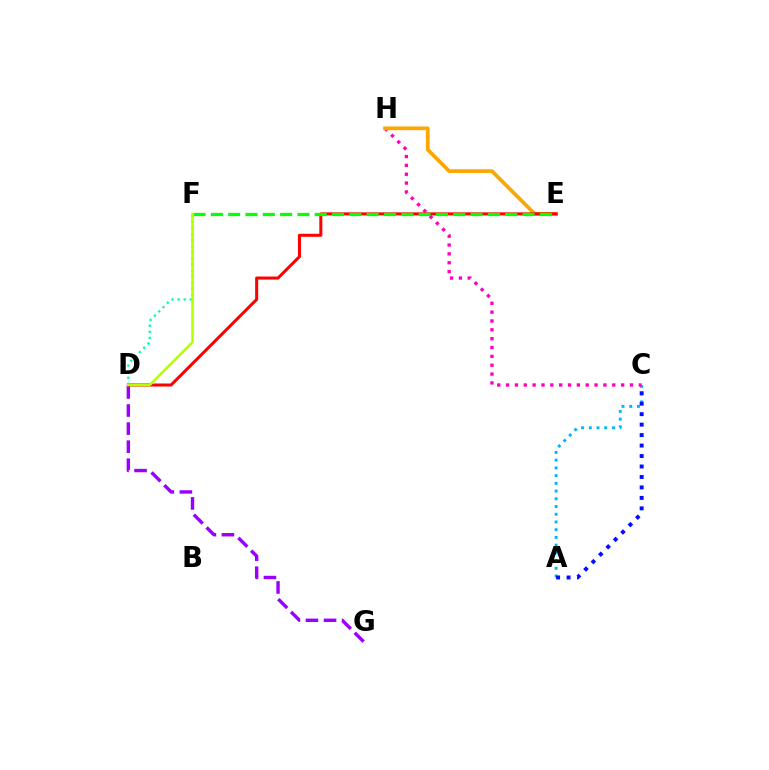{('A', 'C'): [{'color': '#00b5ff', 'line_style': 'dotted', 'thickness': 2.1}, {'color': '#0010ff', 'line_style': 'dotted', 'thickness': 2.84}], ('D', 'G'): [{'color': '#9b00ff', 'line_style': 'dashed', 'thickness': 2.45}], ('C', 'H'): [{'color': '#ff00bd', 'line_style': 'dotted', 'thickness': 2.4}], ('E', 'H'): [{'color': '#ffa500', 'line_style': 'solid', 'thickness': 2.67}], ('D', 'E'): [{'color': '#ff0000', 'line_style': 'solid', 'thickness': 2.19}], ('D', 'F'): [{'color': '#00ff9d', 'line_style': 'dotted', 'thickness': 1.65}, {'color': '#b3ff00', 'line_style': 'solid', 'thickness': 1.82}], ('E', 'F'): [{'color': '#08ff00', 'line_style': 'dashed', 'thickness': 2.35}]}